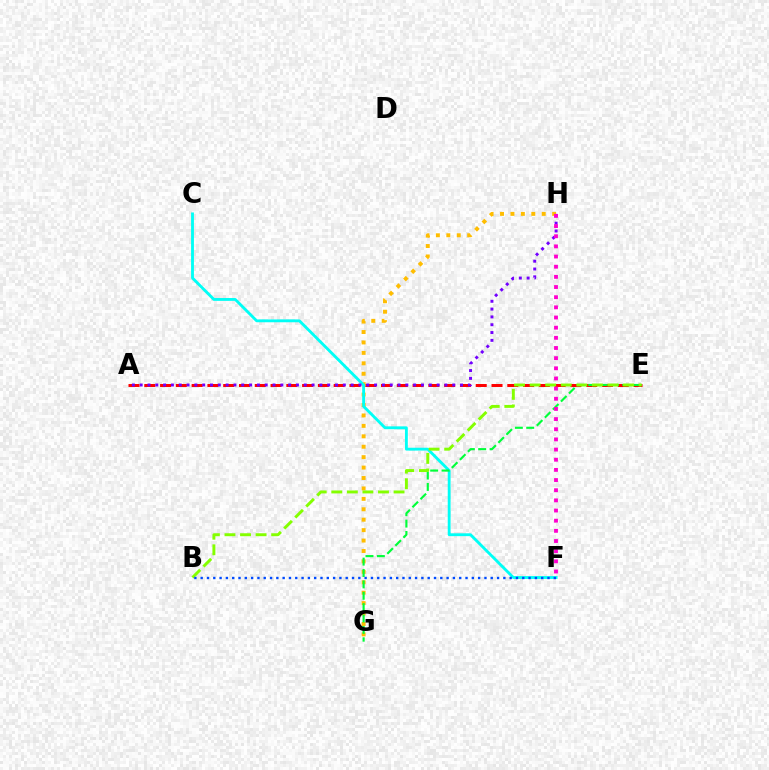{('A', 'E'): [{'color': '#ff0000', 'line_style': 'dashed', 'thickness': 2.14}], ('G', 'H'): [{'color': '#ffbd00', 'line_style': 'dotted', 'thickness': 2.83}], ('C', 'F'): [{'color': '#00fff6', 'line_style': 'solid', 'thickness': 2.05}], ('E', 'G'): [{'color': '#00ff39', 'line_style': 'dashed', 'thickness': 1.55}], ('B', 'E'): [{'color': '#84ff00', 'line_style': 'dashed', 'thickness': 2.11}], ('B', 'F'): [{'color': '#004bff', 'line_style': 'dotted', 'thickness': 1.71}], ('A', 'H'): [{'color': '#7200ff', 'line_style': 'dotted', 'thickness': 2.12}], ('F', 'H'): [{'color': '#ff00cf', 'line_style': 'dotted', 'thickness': 2.76}]}